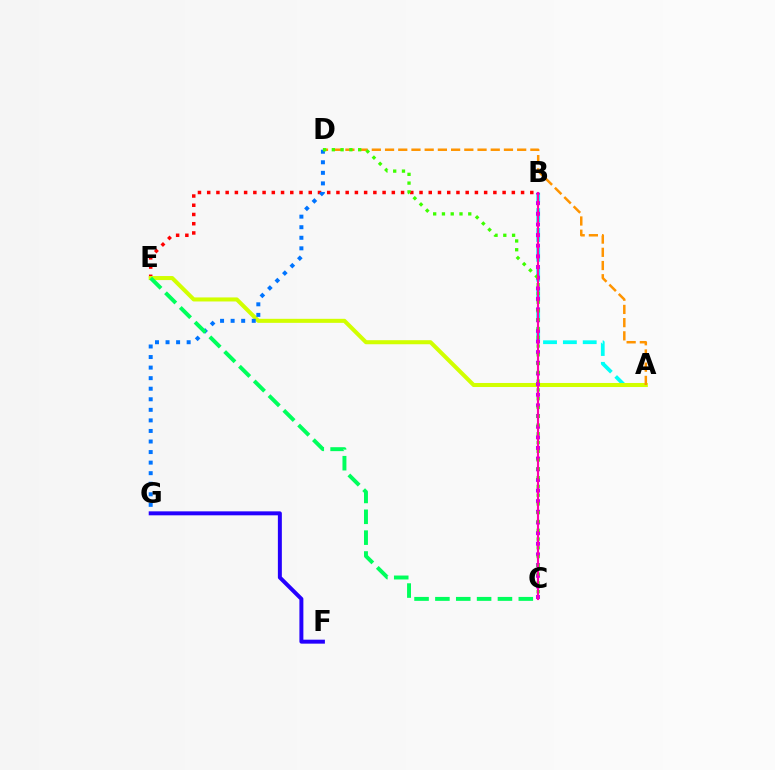{('F', 'G'): [{'color': '#2500ff', 'line_style': 'solid', 'thickness': 2.86}], ('B', 'E'): [{'color': '#ff0000', 'line_style': 'dotted', 'thickness': 2.51}], ('A', 'B'): [{'color': '#00fff6', 'line_style': 'dashed', 'thickness': 2.7}], ('A', 'E'): [{'color': '#d1ff00', 'line_style': 'solid', 'thickness': 2.91}], ('B', 'C'): [{'color': '#b900ff', 'line_style': 'dotted', 'thickness': 2.89}, {'color': '#ff00ac', 'line_style': 'solid', 'thickness': 1.54}], ('A', 'D'): [{'color': '#ff9400', 'line_style': 'dashed', 'thickness': 1.79}], ('D', 'G'): [{'color': '#0074ff', 'line_style': 'dotted', 'thickness': 2.87}], ('C', 'E'): [{'color': '#00ff5c', 'line_style': 'dashed', 'thickness': 2.83}], ('C', 'D'): [{'color': '#3dff00', 'line_style': 'dotted', 'thickness': 2.38}]}